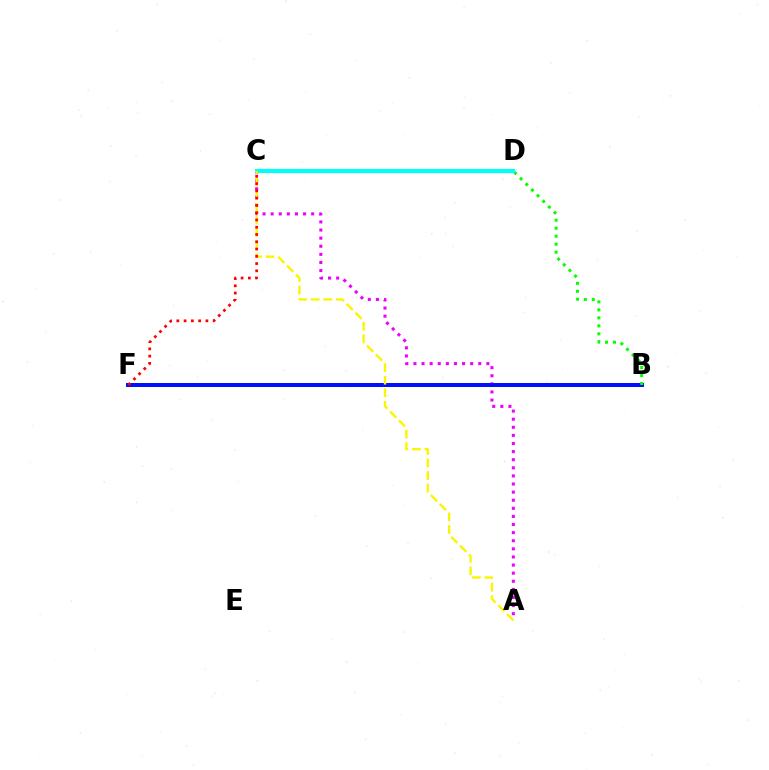{('A', 'C'): [{'color': '#ee00ff', 'line_style': 'dotted', 'thickness': 2.2}, {'color': '#fcf500', 'line_style': 'dashed', 'thickness': 1.71}], ('B', 'F'): [{'color': '#0010ff', 'line_style': 'solid', 'thickness': 2.87}], ('B', 'D'): [{'color': '#08ff00', 'line_style': 'dotted', 'thickness': 2.17}], ('C', 'D'): [{'color': '#00fff6', 'line_style': 'solid', 'thickness': 2.99}], ('C', 'F'): [{'color': '#ff0000', 'line_style': 'dotted', 'thickness': 1.98}]}